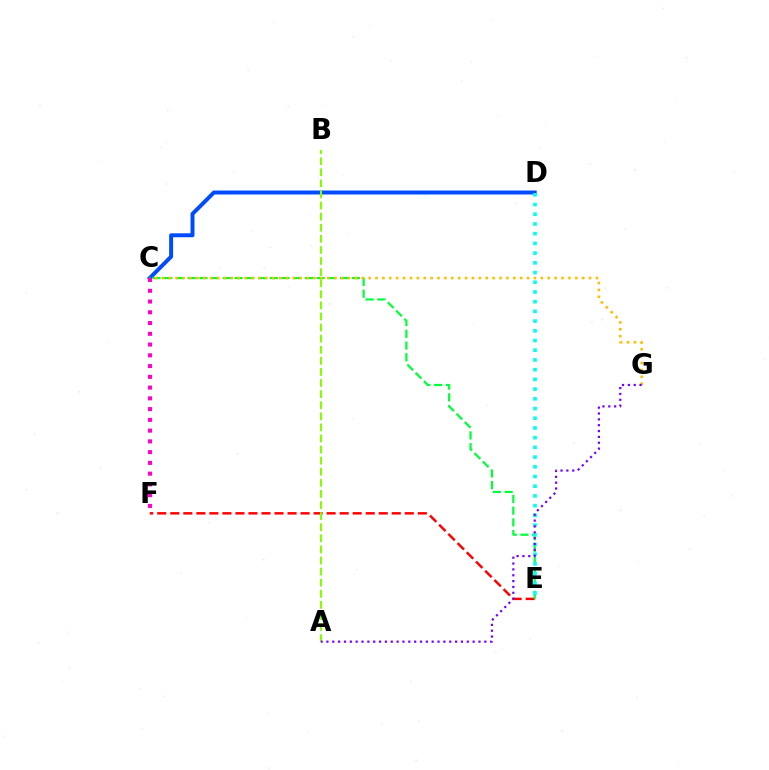{('C', 'D'): [{'color': '#004bff', 'line_style': 'solid', 'thickness': 2.85}], ('E', 'F'): [{'color': '#ff0000', 'line_style': 'dashed', 'thickness': 1.77}], ('C', 'E'): [{'color': '#00ff39', 'line_style': 'dashed', 'thickness': 1.59}], ('D', 'E'): [{'color': '#00fff6', 'line_style': 'dotted', 'thickness': 2.64}], ('C', 'G'): [{'color': '#ffbd00', 'line_style': 'dotted', 'thickness': 1.87}], ('A', 'B'): [{'color': '#84ff00', 'line_style': 'dashed', 'thickness': 1.51}], ('C', 'F'): [{'color': '#ff00cf', 'line_style': 'dotted', 'thickness': 2.92}], ('A', 'G'): [{'color': '#7200ff', 'line_style': 'dotted', 'thickness': 1.59}]}